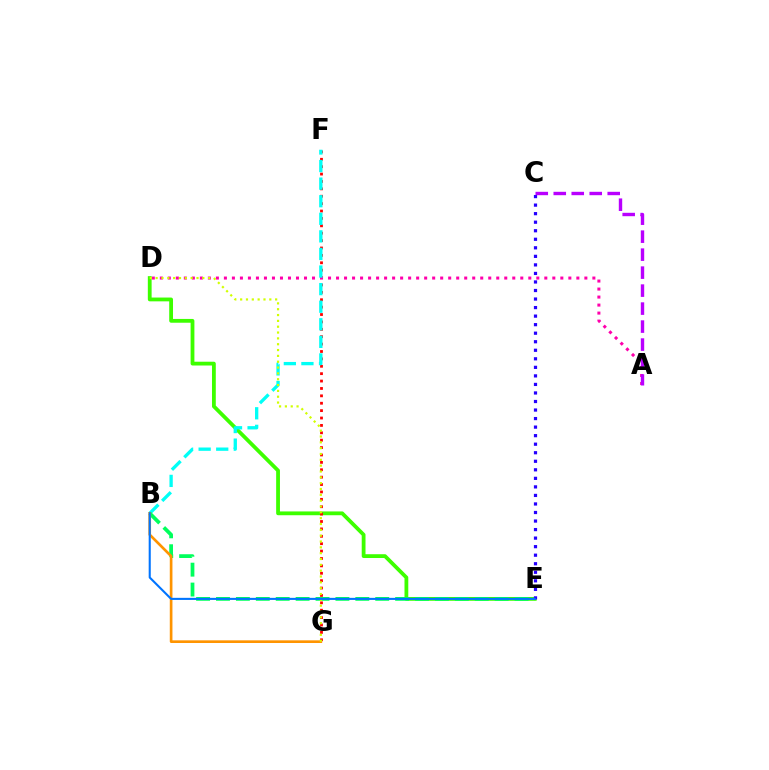{('D', 'E'): [{'color': '#3dff00', 'line_style': 'solid', 'thickness': 2.73}], ('F', 'G'): [{'color': '#ff0000', 'line_style': 'dotted', 'thickness': 2.01}], ('A', 'D'): [{'color': '#ff00ac', 'line_style': 'dotted', 'thickness': 2.18}], ('B', 'F'): [{'color': '#00fff6', 'line_style': 'dashed', 'thickness': 2.39}], ('B', 'E'): [{'color': '#00ff5c', 'line_style': 'dashed', 'thickness': 2.7}, {'color': '#0074ff', 'line_style': 'solid', 'thickness': 1.5}], ('C', 'E'): [{'color': '#2500ff', 'line_style': 'dotted', 'thickness': 2.32}], ('B', 'G'): [{'color': '#ff9400', 'line_style': 'solid', 'thickness': 1.92}], ('D', 'G'): [{'color': '#d1ff00', 'line_style': 'dotted', 'thickness': 1.59}], ('A', 'C'): [{'color': '#b900ff', 'line_style': 'dashed', 'thickness': 2.44}]}